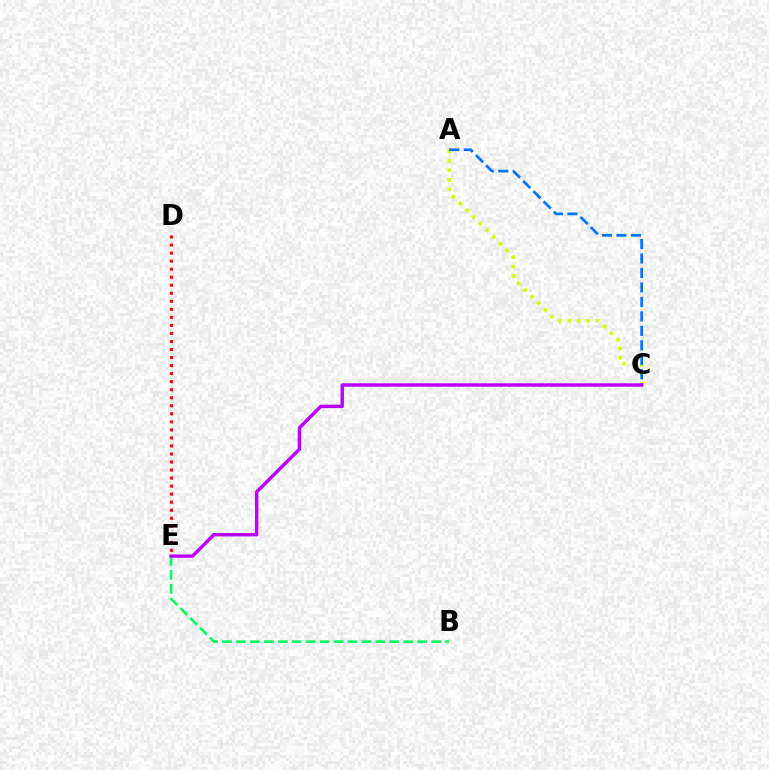{('A', 'C'): [{'color': '#d1ff00', 'line_style': 'dotted', 'thickness': 2.57}, {'color': '#0074ff', 'line_style': 'dashed', 'thickness': 1.97}], ('B', 'E'): [{'color': '#00ff5c', 'line_style': 'dashed', 'thickness': 1.89}], ('D', 'E'): [{'color': '#ff0000', 'line_style': 'dotted', 'thickness': 2.18}], ('C', 'E'): [{'color': '#b900ff', 'line_style': 'solid', 'thickness': 2.47}]}